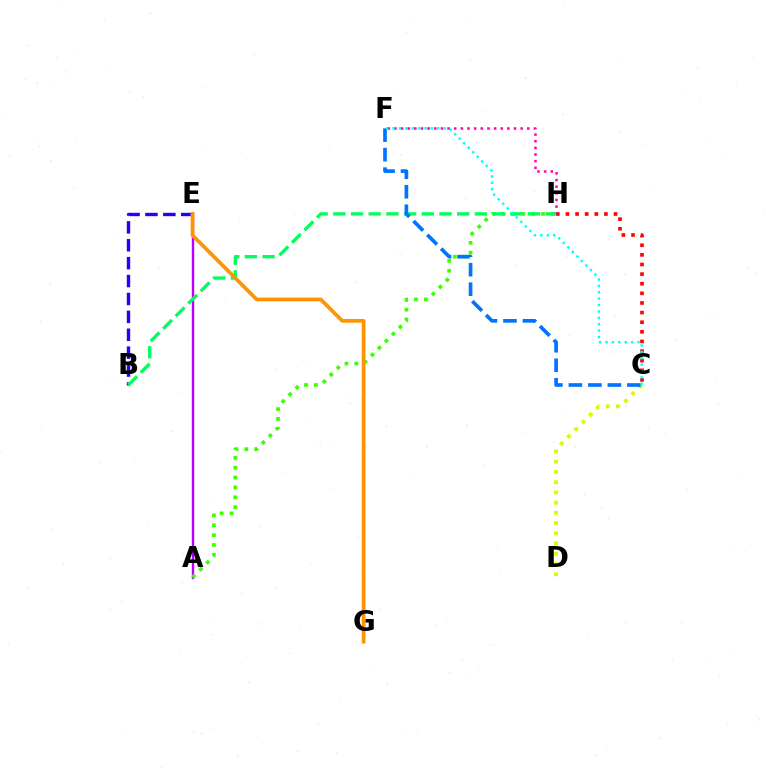{('C', 'D'): [{'color': '#d1ff00', 'line_style': 'dotted', 'thickness': 2.78}], ('A', 'E'): [{'color': '#b900ff', 'line_style': 'solid', 'thickness': 1.72}], ('B', 'E'): [{'color': '#2500ff', 'line_style': 'dashed', 'thickness': 2.43}], ('C', 'H'): [{'color': '#ff0000', 'line_style': 'dotted', 'thickness': 2.61}], ('A', 'H'): [{'color': '#3dff00', 'line_style': 'dotted', 'thickness': 2.68}], ('F', 'H'): [{'color': '#ff00ac', 'line_style': 'dotted', 'thickness': 1.81}], ('B', 'H'): [{'color': '#00ff5c', 'line_style': 'dashed', 'thickness': 2.4}], ('C', 'F'): [{'color': '#0074ff', 'line_style': 'dashed', 'thickness': 2.65}, {'color': '#00fff6', 'line_style': 'dotted', 'thickness': 1.74}], ('E', 'G'): [{'color': '#ff9400', 'line_style': 'solid', 'thickness': 2.67}]}